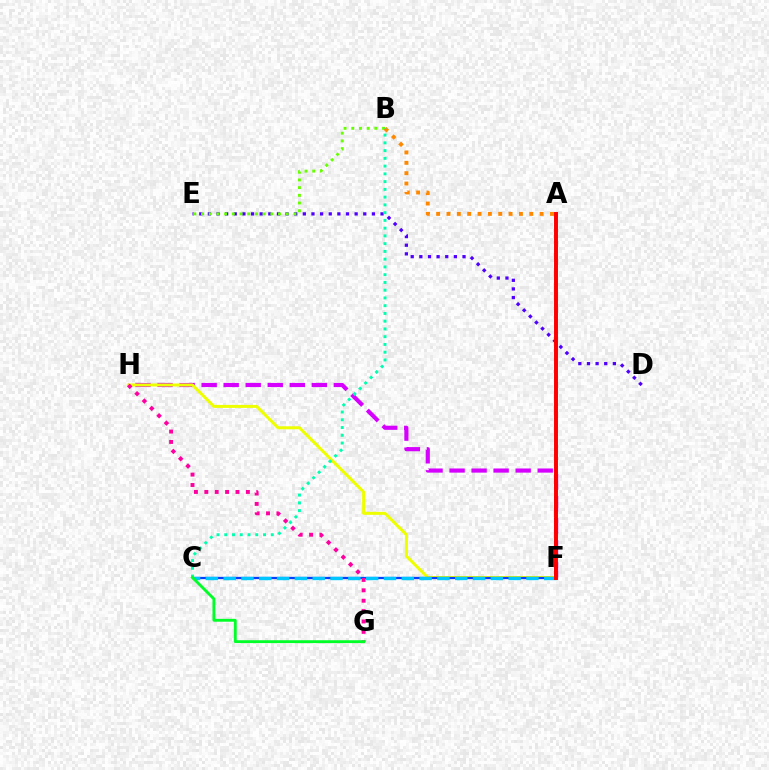{('F', 'H'): [{'color': '#d600ff', 'line_style': 'dashed', 'thickness': 2.99}, {'color': '#eeff00', 'line_style': 'solid', 'thickness': 2.16}], ('D', 'E'): [{'color': '#4f00ff', 'line_style': 'dotted', 'thickness': 2.35}], ('C', 'F'): [{'color': '#003fff', 'line_style': 'solid', 'thickness': 1.63}, {'color': '#00c7ff', 'line_style': 'dashed', 'thickness': 2.42}], ('G', 'H'): [{'color': '#ff00a0', 'line_style': 'dotted', 'thickness': 2.82}], ('B', 'E'): [{'color': '#66ff00', 'line_style': 'dotted', 'thickness': 2.09}], ('A', 'B'): [{'color': '#ff8800', 'line_style': 'dotted', 'thickness': 2.81}], ('B', 'C'): [{'color': '#00ffaf', 'line_style': 'dotted', 'thickness': 2.11}], ('C', 'G'): [{'color': '#00ff27', 'line_style': 'solid', 'thickness': 2.06}], ('A', 'F'): [{'color': '#ff0000', 'line_style': 'solid', 'thickness': 2.84}]}